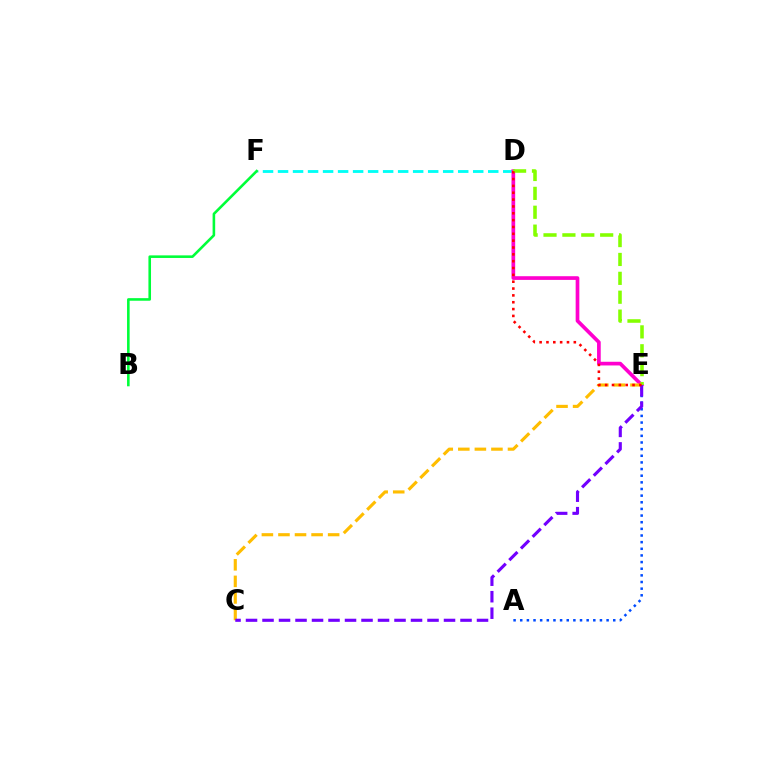{('A', 'E'): [{'color': '#004bff', 'line_style': 'dotted', 'thickness': 1.81}], ('D', 'F'): [{'color': '#00fff6', 'line_style': 'dashed', 'thickness': 2.04}], ('D', 'E'): [{'color': '#ff00cf', 'line_style': 'solid', 'thickness': 2.65}, {'color': '#84ff00', 'line_style': 'dashed', 'thickness': 2.57}, {'color': '#ff0000', 'line_style': 'dotted', 'thickness': 1.86}], ('C', 'E'): [{'color': '#ffbd00', 'line_style': 'dashed', 'thickness': 2.25}, {'color': '#7200ff', 'line_style': 'dashed', 'thickness': 2.24}], ('B', 'F'): [{'color': '#00ff39', 'line_style': 'solid', 'thickness': 1.87}]}